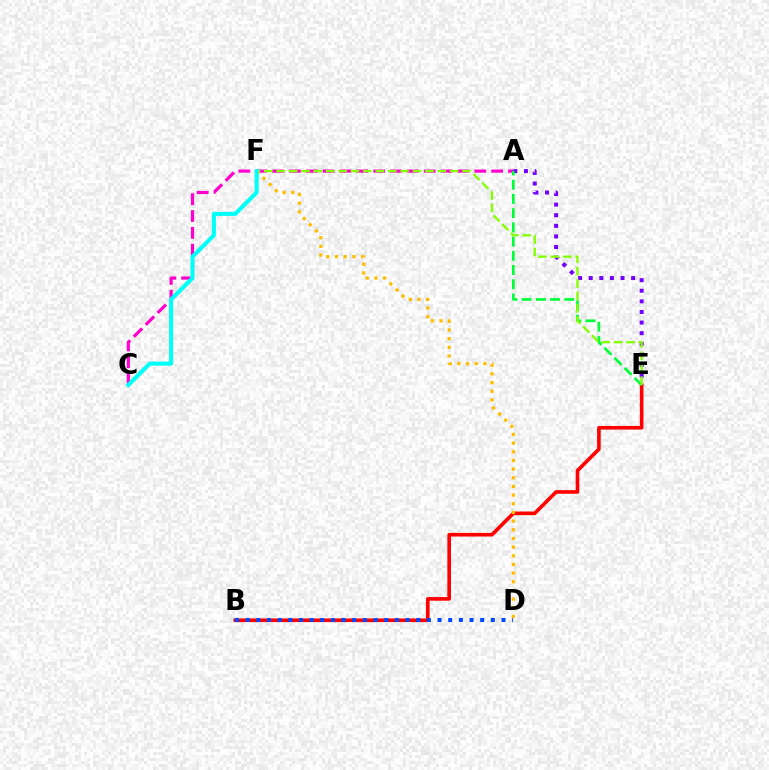{('B', 'E'): [{'color': '#ff0000', 'line_style': 'solid', 'thickness': 2.6}], ('A', 'C'): [{'color': '#ff00cf', 'line_style': 'dashed', 'thickness': 2.29}], ('B', 'D'): [{'color': '#004bff', 'line_style': 'dotted', 'thickness': 2.9}], ('A', 'E'): [{'color': '#7200ff', 'line_style': 'dotted', 'thickness': 2.88}, {'color': '#00ff39', 'line_style': 'dashed', 'thickness': 1.93}], ('E', 'F'): [{'color': '#84ff00', 'line_style': 'dashed', 'thickness': 1.68}], ('D', 'F'): [{'color': '#ffbd00', 'line_style': 'dotted', 'thickness': 2.36}], ('C', 'F'): [{'color': '#00fff6', 'line_style': 'solid', 'thickness': 2.93}]}